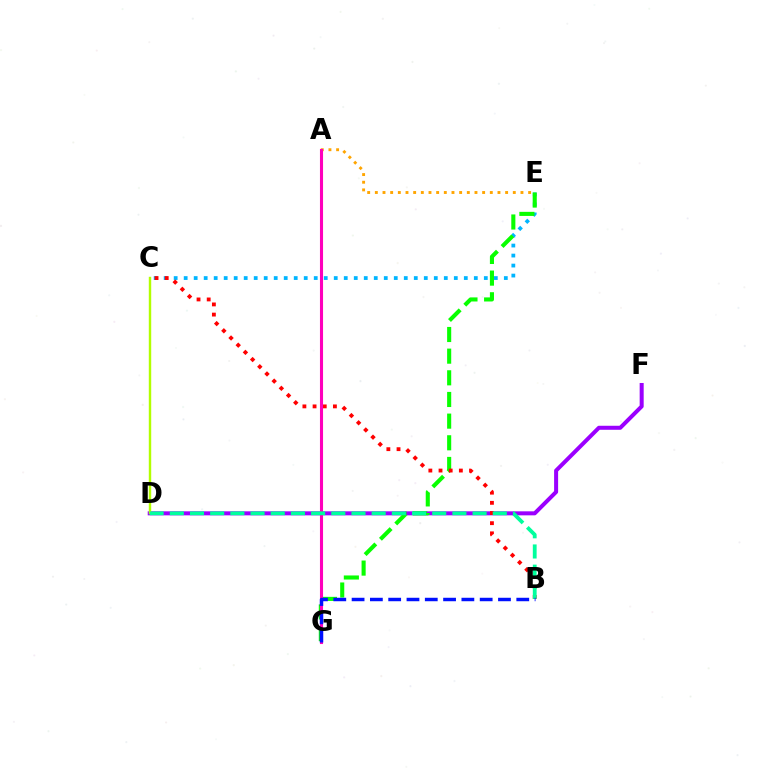{('D', 'F'): [{'color': '#9b00ff', 'line_style': 'solid', 'thickness': 2.89}], ('C', 'D'): [{'color': '#b3ff00', 'line_style': 'solid', 'thickness': 1.75}], ('A', 'E'): [{'color': '#ffa500', 'line_style': 'dotted', 'thickness': 2.08}], ('C', 'E'): [{'color': '#00b5ff', 'line_style': 'dotted', 'thickness': 2.72}], ('E', 'G'): [{'color': '#08ff00', 'line_style': 'dashed', 'thickness': 2.94}], ('B', 'C'): [{'color': '#ff0000', 'line_style': 'dotted', 'thickness': 2.76}], ('A', 'G'): [{'color': '#ff00bd', 'line_style': 'solid', 'thickness': 2.22}], ('B', 'D'): [{'color': '#00ff9d', 'line_style': 'dashed', 'thickness': 2.74}], ('B', 'G'): [{'color': '#0010ff', 'line_style': 'dashed', 'thickness': 2.49}]}